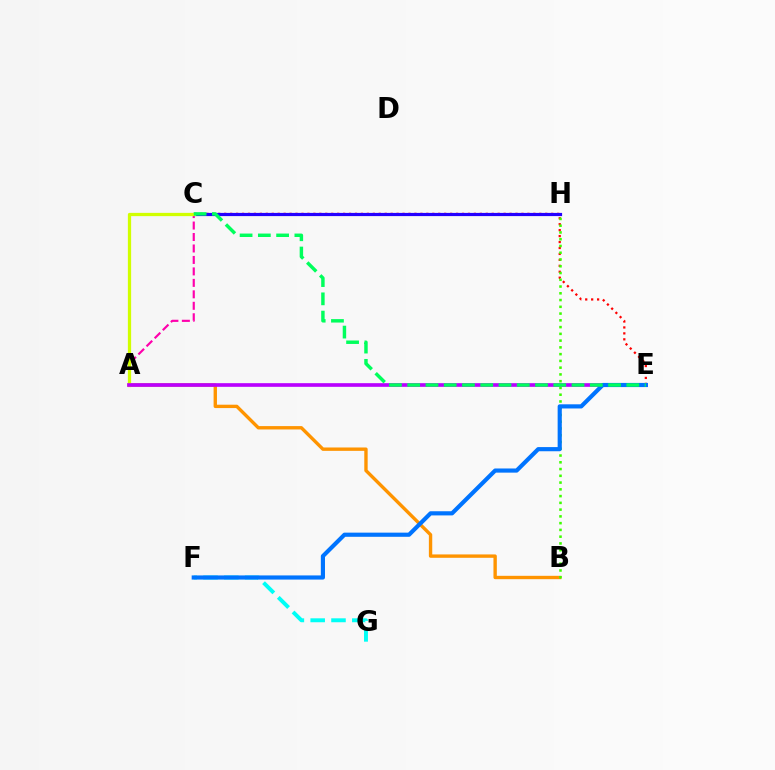{('A', 'C'): [{'color': '#ff00ac', 'line_style': 'dashed', 'thickness': 1.56}, {'color': '#d1ff00', 'line_style': 'solid', 'thickness': 2.35}], ('A', 'B'): [{'color': '#ff9400', 'line_style': 'solid', 'thickness': 2.43}], ('C', 'E'): [{'color': '#ff0000', 'line_style': 'dotted', 'thickness': 1.62}, {'color': '#00ff5c', 'line_style': 'dashed', 'thickness': 2.48}], ('C', 'H'): [{'color': '#2500ff', 'line_style': 'solid', 'thickness': 2.3}], ('B', 'H'): [{'color': '#3dff00', 'line_style': 'dotted', 'thickness': 1.84}], ('A', 'E'): [{'color': '#b900ff', 'line_style': 'solid', 'thickness': 2.64}], ('F', 'G'): [{'color': '#00fff6', 'line_style': 'dashed', 'thickness': 2.83}], ('E', 'F'): [{'color': '#0074ff', 'line_style': 'solid', 'thickness': 2.99}]}